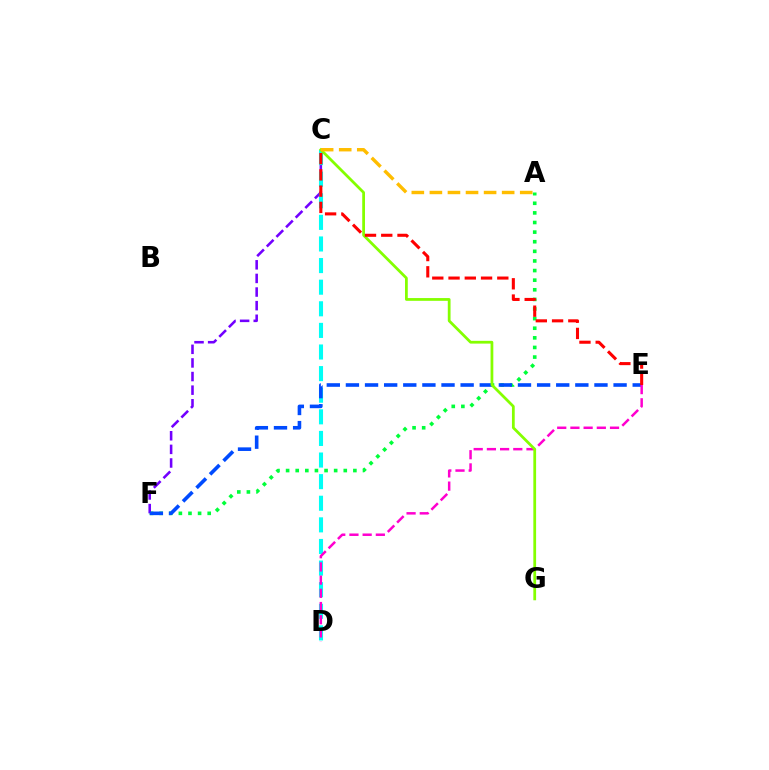{('A', 'F'): [{'color': '#00ff39', 'line_style': 'dotted', 'thickness': 2.61}], ('C', 'F'): [{'color': '#7200ff', 'line_style': 'dashed', 'thickness': 1.85}], ('C', 'D'): [{'color': '#00fff6', 'line_style': 'dashed', 'thickness': 2.94}], ('E', 'F'): [{'color': '#004bff', 'line_style': 'dashed', 'thickness': 2.6}], ('D', 'E'): [{'color': '#ff00cf', 'line_style': 'dashed', 'thickness': 1.79}], ('C', 'G'): [{'color': '#84ff00', 'line_style': 'solid', 'thickness': 1.99}], ('A', 'C'): [{'color': '#ffbd00', 'line_style': 'dashed', 'thickness': 2.45}], ('C', 'E'): [{'color': '#ff0000', 'line_style': 'dashed', 'thickness': 2.21}]}